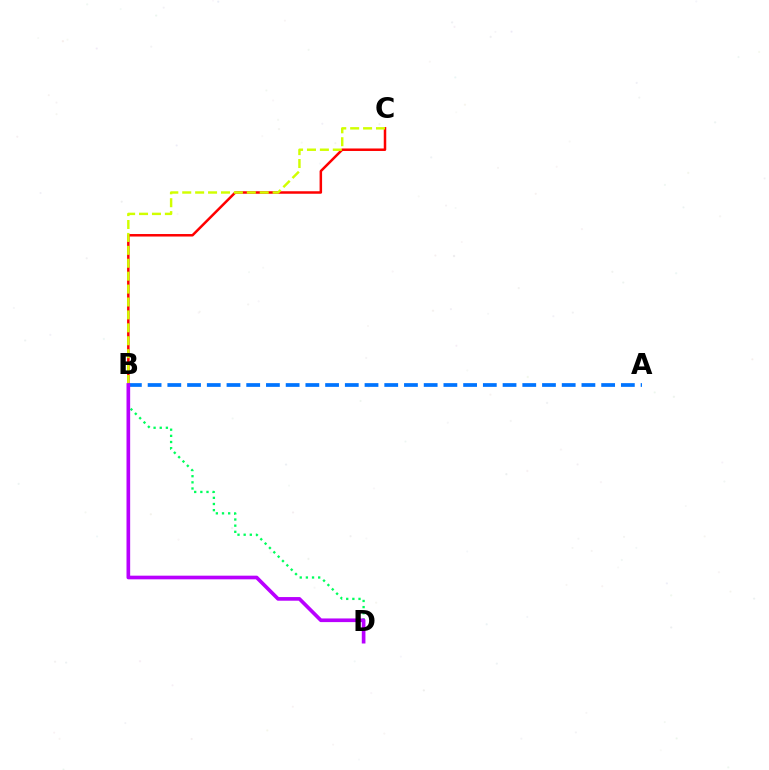{('B', 'C'): [{'color': '#ff0000', 'line_style': 'solid', 'thickness': 1.8}, {'color': '#d1ff00', 'line_style': 'dashed', 'thickness': 1.75}], ('B', 'D'): [{'color': '#00ff5c', 'line_style': 'dotted', 'thickness': 1.67}, {'color': '#b900ff', 'line_style': 'solid', 'thickness': 2.63}], ('A', 'B'): [{'color': '#0074ff', 'line_style': 'dashed', 'thickness': 2.68}]}